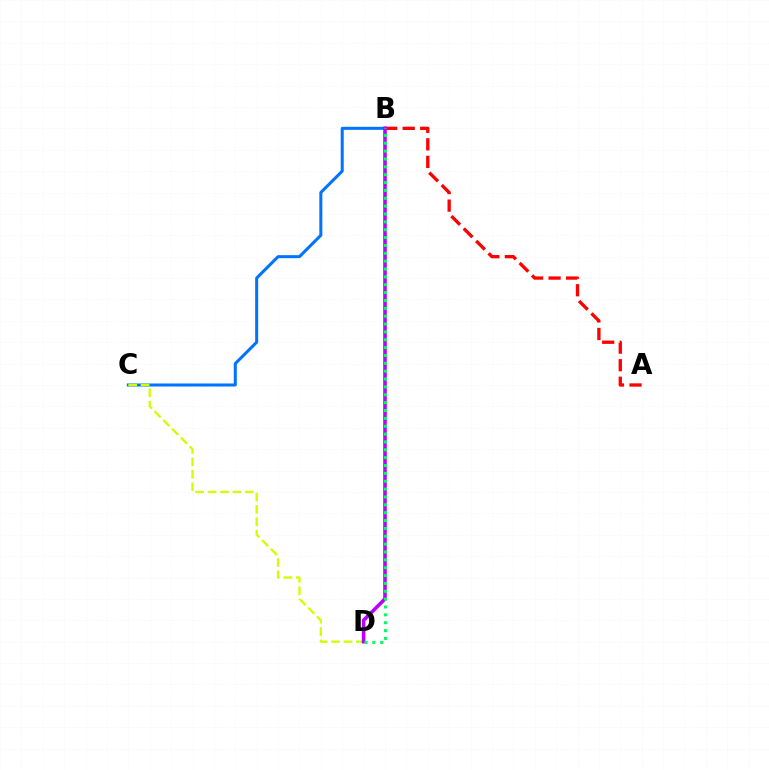{('B', 'C'): [{'color': '#0074ff', 'line_style': 'solid', 'thickness': 2.18}], ('C', 'D'): [{'color': '#d1ff00', 'line_style': 'dashed', 'thickness': 1.69}], ('A', 'B'): [{'color': '#ff0000', 'line_style': 'dashed', 'thickness': 2.38}], ('B', 'D'): [{'color': '#b900ff', 'line_style': 'solid', 'thickness': 2.58}, {'color': '#00ff5c', 'line_style': 'dotted', 'thickness': 2.14}]}